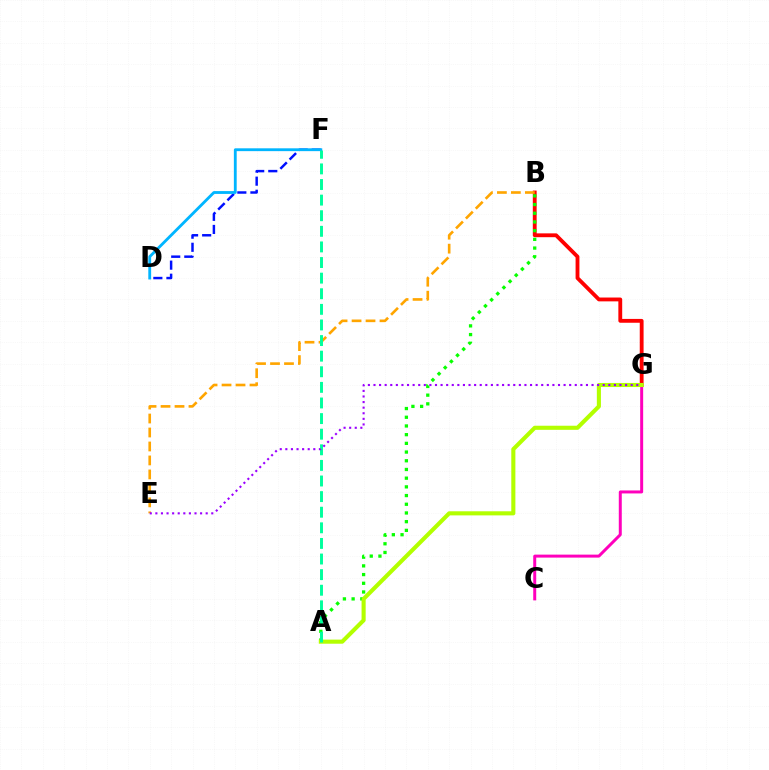{('D', 'F'): [{'color': '#0010ff', 'line_style': 'dashed', 'thickness': 1.78}, {'color': '#00b5ff', 'line_style': 'solid', 'thickness': 2.04}], ('B', 'G'): [{'color': '#ff0000', 'line_style': 'solid', 'thickness': 2.76}], ('B', 'E'): [{'color': '#ffa500', 'line_style': 'dashed', 'thickness': 1.9}], ('A', 'B'): [{'color': '#08ff00', 'line_style': 'dotted', 'thickness': 2.36}], ('C', 'G'): [{'color': '#ff00bd', 'line_style': 'solid', 'thickness': 2.15}], ('A', 'G'): [{'color': '#b3ff00', 'line_style': 'solid', 'thickness': 2.95}], ('A', 'F'): [{'color': '#00ff9d', 'line_style': 'dashed', 'thickness': 2.12}], ('E', 'G'): [{'color': '#9b00ff', 'line_style': 'dotted', 'thickness': 1.52}]}